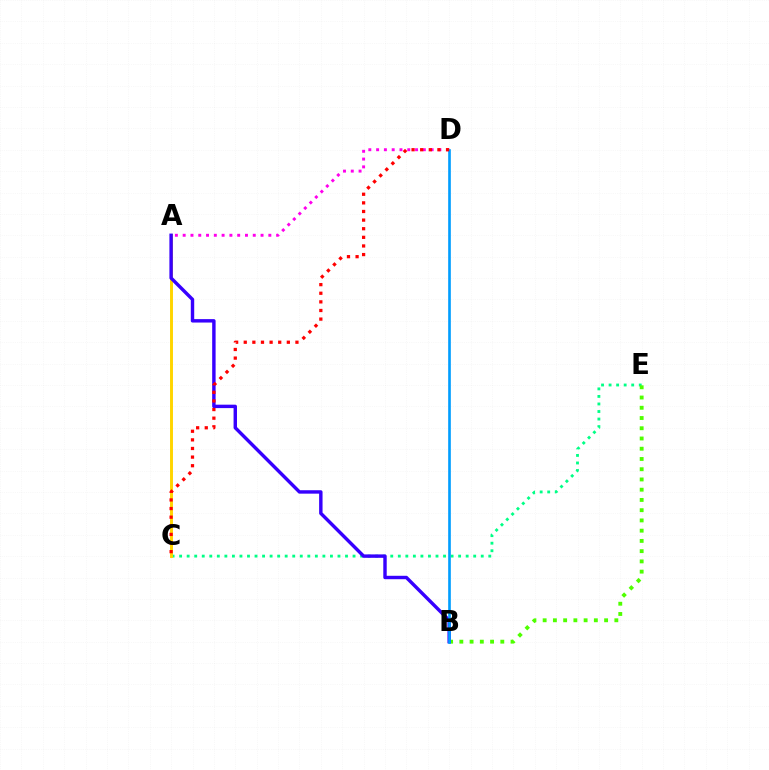{('C', 'E'): [{'color': '#00ff86', 'line_style': 'dotted', 'thickness': 2.05}], ('B', 'E'): [{'color': '#4fff00', 'line_style': 'dotted', 'thickness': 2.78}], ('A', 'C'): [{'color': '#ffd500', 'line_style': 'solid', 'thickness': 2.12}], ('A', 'D'): [{'color': '#ff00ed', 'line_style': 'dotted', 'thickness': 2.12}], ('A', 'B'): [{'color': '#3700ff', 'line_style': 'solid', 'thickness': 2.47}], ('B', 'D'): [{'color': '#009eff', 'line_style': 'solid', 'thickness': 1.91}], ('C', 'D'): [{'color': '#ff0000', 'line_style': 'dotted', 'thickness': 2.34}]}